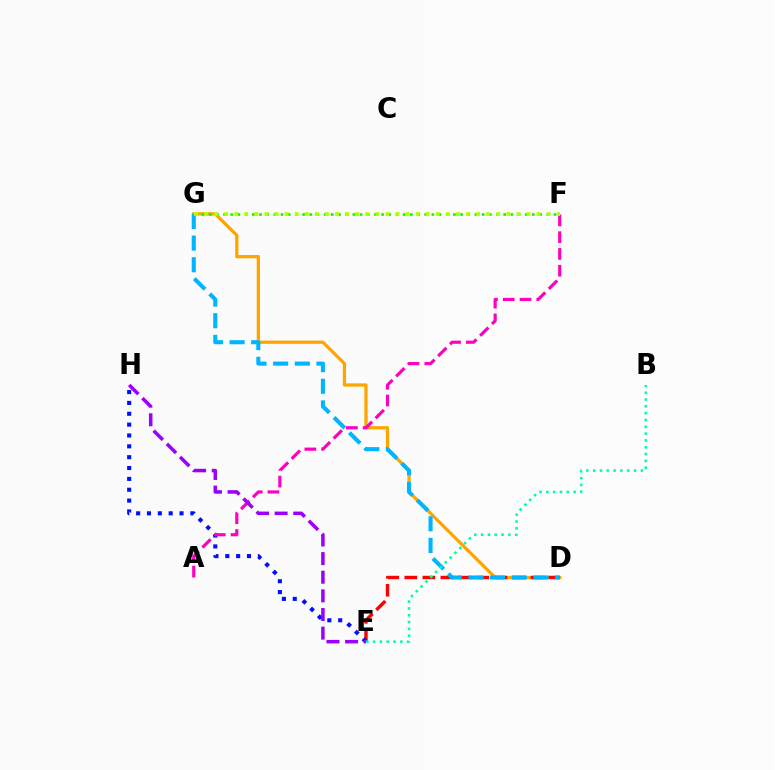{('D', 'G'): [{'color': '#ffa500', 'line_style': 'solid', 'thickness': 2.36}, {'color': '#00b5ff', 'line_style': 'dashed', 'thickness': 2.94}], ('D', 'E'): [{'color': '#ff0000', 'line_style': 'dashed', 'thickness': 2.45}], ('E', 'H'): [{'color': '#0010ff', 'line_style': 'dotted', 'thickness': 2.95}, {'color': '#9b00ff', 'line_style': 'dashed', 'thickness': 2.53}], ('A', 'F'): [{'color': '#ff00bd', 'line_style': 'dashed', 'thickness': 2.28}], ('F', 'G'): [{'color': '#08ff00', 'line_style': 'dotted', 'thickness': 1.95}, {'color': '#b3ff00', 'line_style': 'dotted', 'thickness': 2.74}], ('B', 'E'): [{'color': '#00ff9d', 'line_style': 'dotted', 'thickness': 1.85}]}